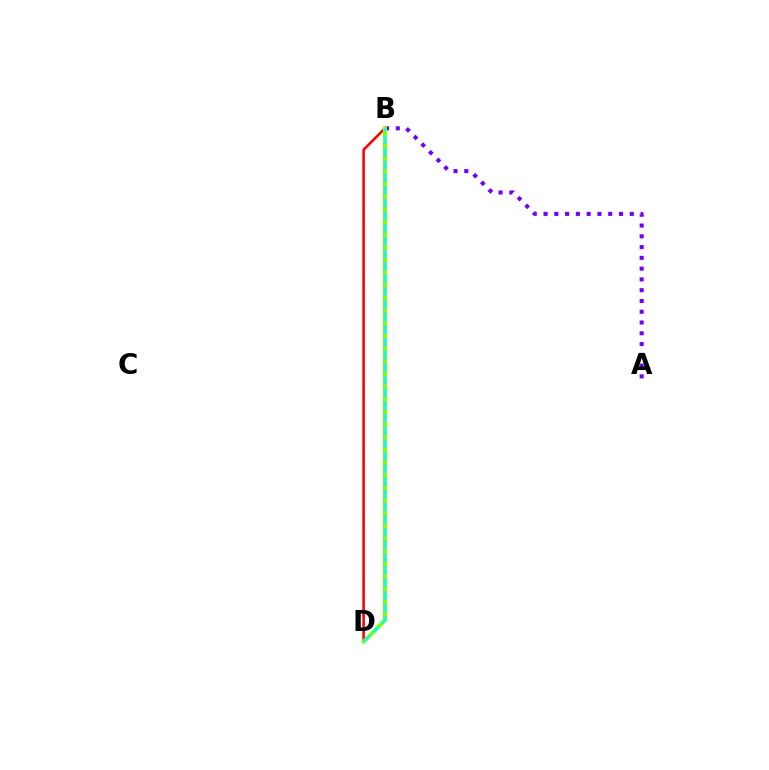{('B', 'D'): [{'color': '#ff0000', 'line_style': 'solid', 'thickness': 1.85}, {'color': '#84ff00', 'line_style': 'solid', 'thickness': 2.87}, {'color': '#00fff6', 'line_style': 'dashed', 'thickness': 1.72}], ('A', 'B'): [{'color': '#7200ff', 'line_style': 'dotted', 'thickness': 2.93}]}